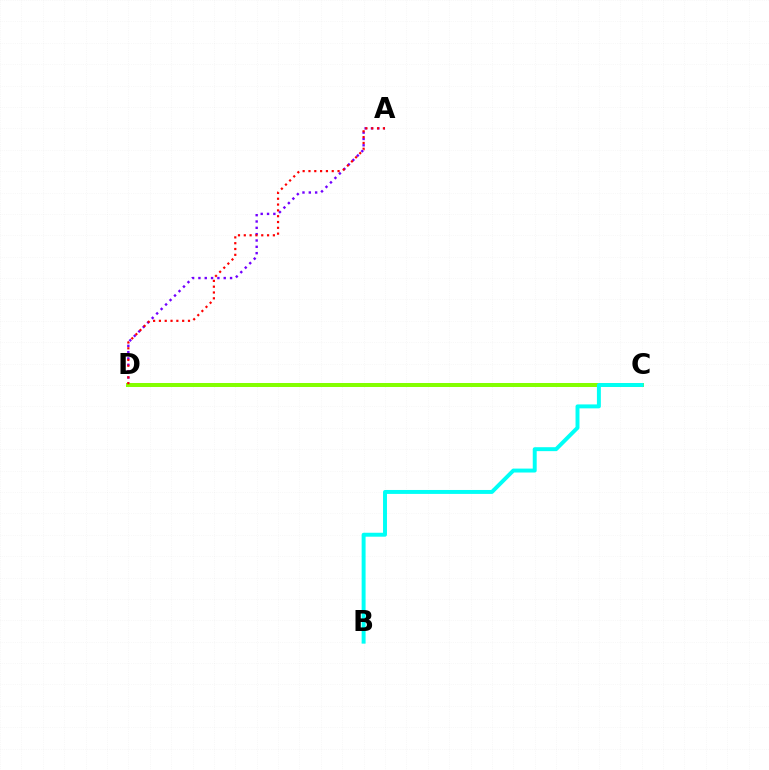{('A', 'D'): [{'color': '#7200ff', 'line_style': 'dotted', 'thickness': 1.72}, {'color': '#ff0000', 'line_style': 'dotted', 'thickness': 1.58}], ('C', 'D'): [{'color': '#84ff00', 'line_style': 'solid', 'thickness': 2.87}], ('B', 'C'): [{'color': '#00fff6', 'line_style': 'solid', 'thickness': 2.84}]}